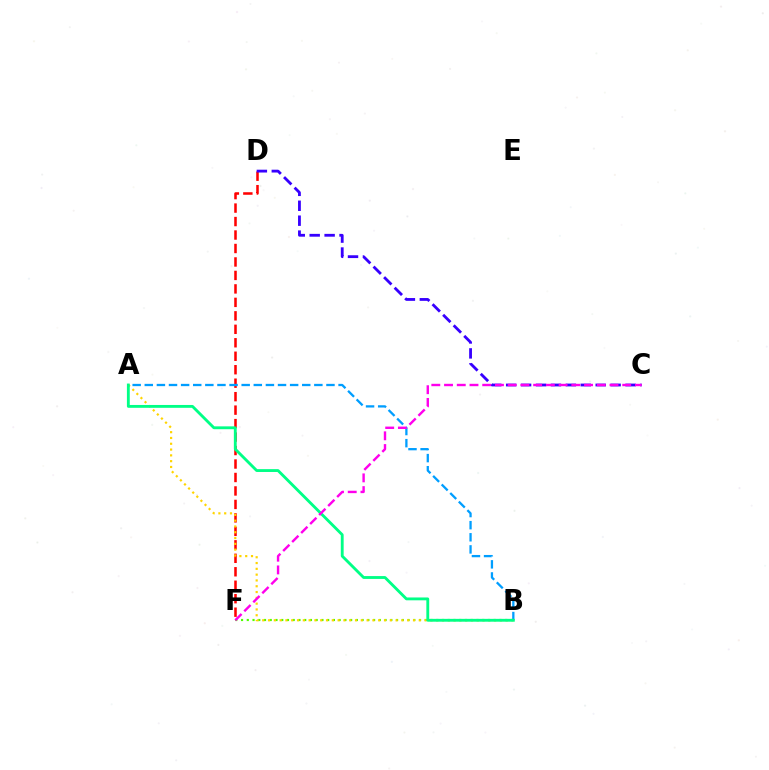{('D', 'F'): [{'color': '#ff0000', 'line_style': 'dashed', 'thickness': 1.83}], ('C', 'D'): [{'color': '#3700ff', 'line_style': 'dashed', 'thickness': 2.03}], ('B', 'F'): [{'color': '#4fff00', 'line_style': 'dotted', 'thickness': 1.56}], ('A', 'B'): [{'color': '#009eff', 'line_style': 'dashed', 'thickness': 1.65}, {'color': '#ffd500', 'line_style': 'dotted', 'thickness': 1.58}, {'color': '#00ff86', 'line_style': 'solid', 'thickness': 2.05}], ('C', 'F'): [{'color': '#ff00ed', 'line_style': 'dashed', 'thickness': 1.73}]}